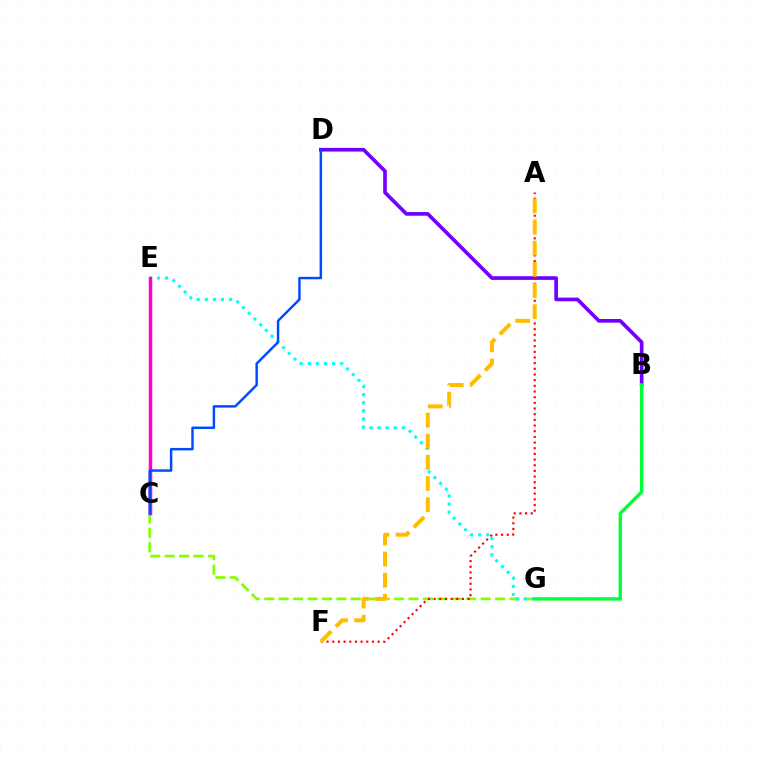{('C', 'G'): [{'color': '#84ff00', 'line_style': 'dashed', 'thickness': 1.96}], ('B', 'D'): [{'color': '#7200ff', 'line_style': 'solid', 'thickness': 2.65}], ('A', 'F'): [{'color': '#ff0000', 'line_style': 'dotted', 'thickness': 1.54}, {'color': '#ffbd00', 'line_style': 'dashed', 'thickness': 2.87}], ('E', 'G'): [{'color': '#00fff6', 'line_style': 'dotted', 'thickness': 2.2}], ('C', 'E'): [{'color': '#ff00cf', 'line_style': 'solid', 'thickness': 2.51}], ('B', 'G'): [{'color': '#00ff39', 'line_style': 'solid', 'thickness': 2.42}], ('C', 'D'): [{'color': '#004bff', 'line_style': 'solid', 'thickness': 1.77}]}